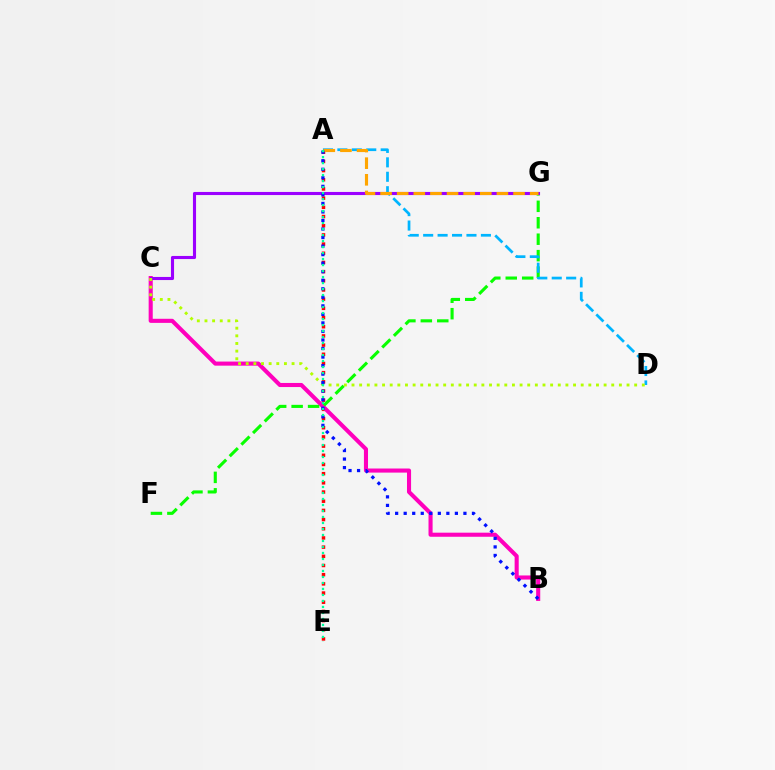{('A', 'E'): [{'color': '#ff0000', 'line_style': 'dotted', 'thickness': 2.5}, {'color': '#00ff9d', 'line_style': 'dotted', 'thickness': 1.63}], ('B', 'C'): [{'color': '#ff00bd', 'line_style': 'solid', 'thickness': 2.94}], ('F', 'G'): [{'color': '#08ff00', 'line_style': 'dashed', 'thickness': 2.23}], ('C', 'G'): [{'color': '#9b00ff', 'line_style': 'solid', 'thickness': 2.23}], ('A', 'D'): [{'color': '#00b5ff', 'line_style': 'dashed', 'thickness': 1.96}], ('C', 'D'): [{'color': '#b3ff00', 'line_style': 'dotted', 'thickness': 2.08}], ('A', 'G'): [{'color': '#ffa500', 'line_style': 'dashed', 'thickness': 2.26}], ('A', 'B'): [{'color': '#0010ff', 'line_style': 'dotted', 'thickness': 2.32}]}